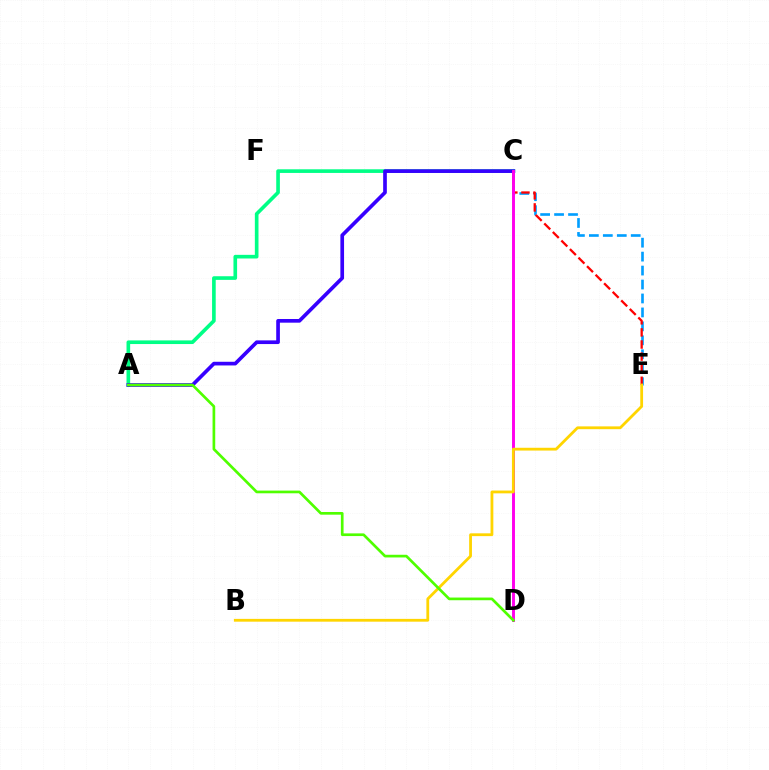{('C', 'E'): [{'color': '#009eff', 'line_style': 'dashed', 'thickness': 1.9}, {'color': '#ff0000', 'line_style': 'dashed', 'thickness': 1.64}], ('A', 'C'): [{'color': '#00ff86', 'line_style': 'solid', 'thickness': 2.62}, {'color': '#3700ff', 'line_style': 'solid', 'thickness': 2.65}], ('C', 'D'): [{'color': '#ff00ed', 'line_style': 'solid', 'thickness': 2.11}], ('B', 'E'): [{'color': '#ffd500', 'line_style': 'solid', 'thickness': 2.01}], ('A', 'D'): [{'color': '#4fff00', 'line_style': 'solid', 'thickness': 1.93}]}